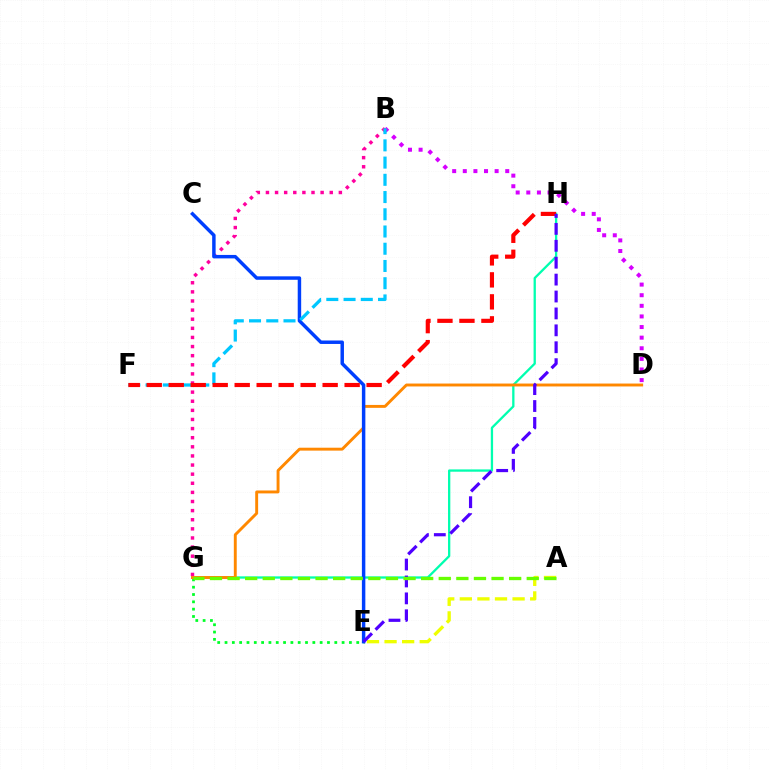{('B', 'G'): [{'color': '#ff00a0', 'line_style': 'dotted', 'thickness': 2.48}], ('G', 'H'): [{'color': '#00ffaf', 'line_style': 'solid', 'thickness': 1.65}], ('E', 'G'): [{'color': '#00ff27', 'line_style': 'dotted', 'thickness': 1.99}], ('D', 'G'): [{'color': '#ff8800', 'line_style': 'solid', 'thickness': 2.1}], ('B', 'D'): [{'color': '#d600ff', 'line_style': 'dotted', 'thickness': 2.88}], ('C', 'E'): [{'color': '#003fff', 'line_style': 'solid', 'thickness': 2.49}], ('B', 'F'): [{'color': '#00c7ff', 'line_style': 'dashed', 'thickness': 2.34}], ('F', 'H'): [{'color': '#ff0000', 'line_style': 'dashed', 'thickness': 2.99}], ('A', 'E'): [{'color': '#eeff00', 'line_style': 'dashed', 'thickness': 2.39}], ('E', 'H'): [{'color': '#4f00ff', 'line_style': 'dashed', 'thickness': 2.3}], ('A', 'G'): [{'color': '#66ff00', 'line_style': 'dashed', 'thickness': 2.39}]}